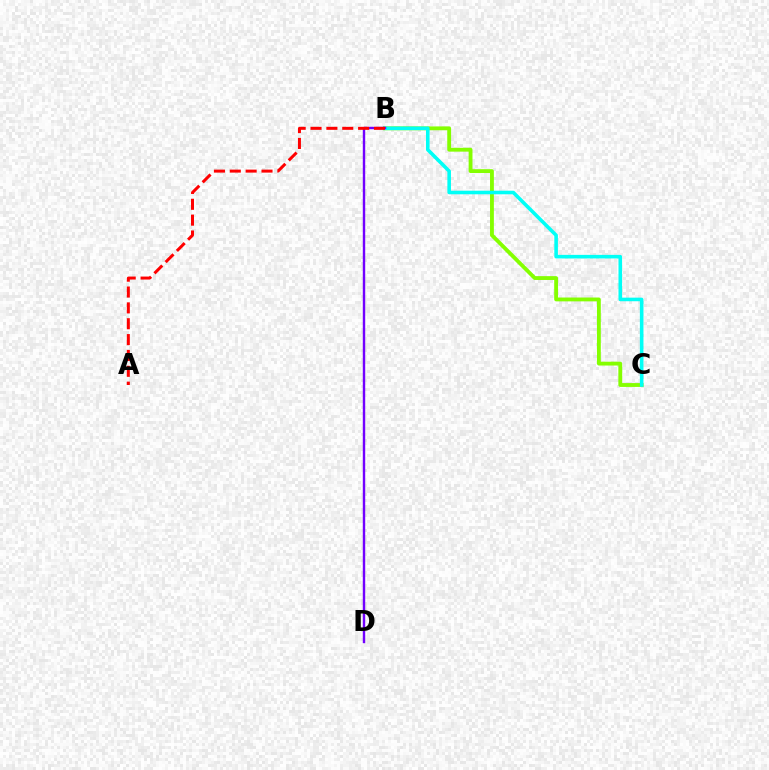{('B', 'C'): [{'color': '#84ff00', 'line_style': 'solid', 'thickness': 2.77}, {'color': '#00fff6', 'line_style': 'solid', 'thickness': 2.58}], ('B', 'D'): [{'color': '#7200ff', 'line_style': 'solid', 'thickness': 1.74}], ('A', 'B'): [{'color': '#ff0000', 'line_style': 'dashed', 'thickness': 2.15}]}